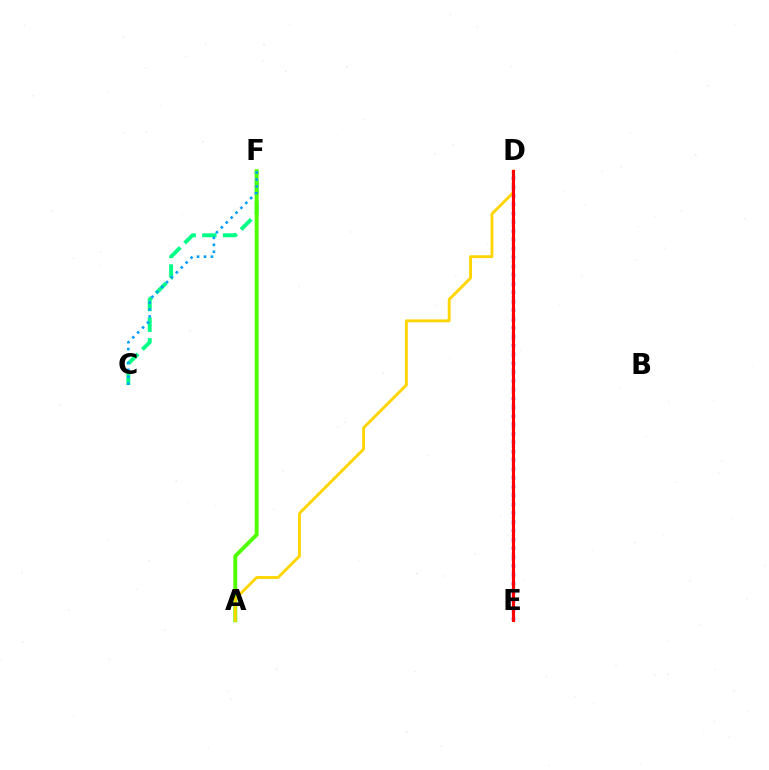{('C', 'F'): [{'color': '#00ff86', 'line_style': 'dashed', 'thickness': 2.81}, {'color': '#009eff', 'line_style': 'dotted', 'thickness': 1.88}], ('D', 'E'): [{'color': '#3700ff', 'line_style': 'dotted', 'thickness': 2.39}, {'color': '#ff00ed', 'line_style': 'dotted', 'thickness': 1.62}, {'color': '#ff0000', 'line_style': 'solid', 'thickness': 2.26}], ('A', 'F'): [{'color': '#4fff00', 'line_style': 'solid', 'thickness': 2.81}], ('A', 'D'): [{'color': '#ffd500', 'line_style': 'solid', 'thickness': 2.06}]}